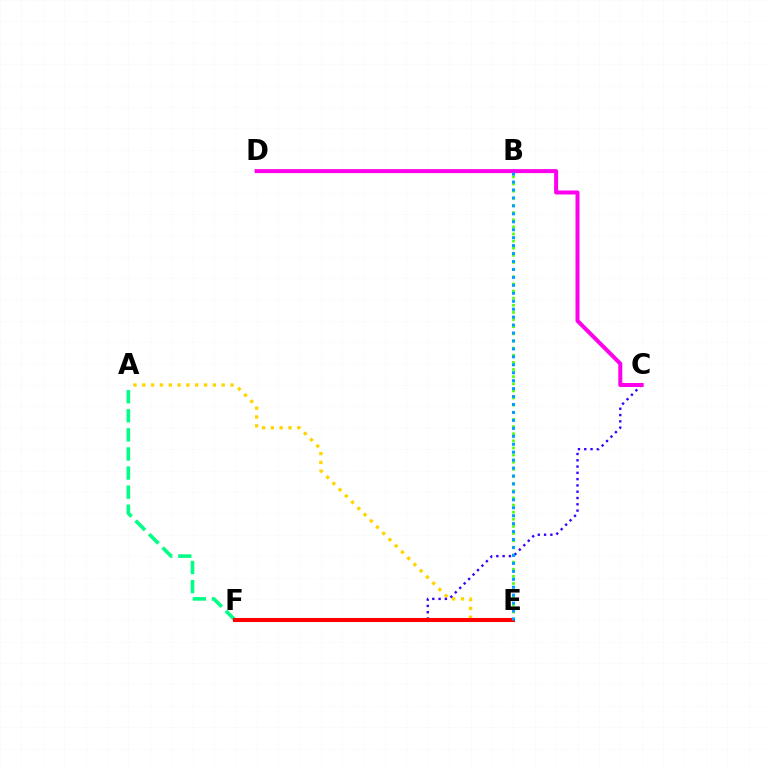{('B', 'E'): [{'color': '#4fff00', 'line_style': 'dotted', 'thickness': 1.94}, {'color': '#009eff', 'line_style': 'dotted', 'thickness': 2.16}], ('A', 'F'): [{'color': '#00ff86', 'line_style': 'dashed', 'thickness': 2.59}], ('A', 'E'): [{'color': '#ffd500', 'line_style': 'dotted', 'thickness': 2.4}], ('C', 'F'): [{'color': '#3700ff', 'line_style': 'dotted', 'thickness': 1.71}], ('C', 'D'): [{'color': '#ff00ed', 'line_style': 'solid', 'thickness': 2.88}], ('E', 'F'): [{'color': '#ff0000', 'line_style': 'solid', 'thickness': 2.92}]}